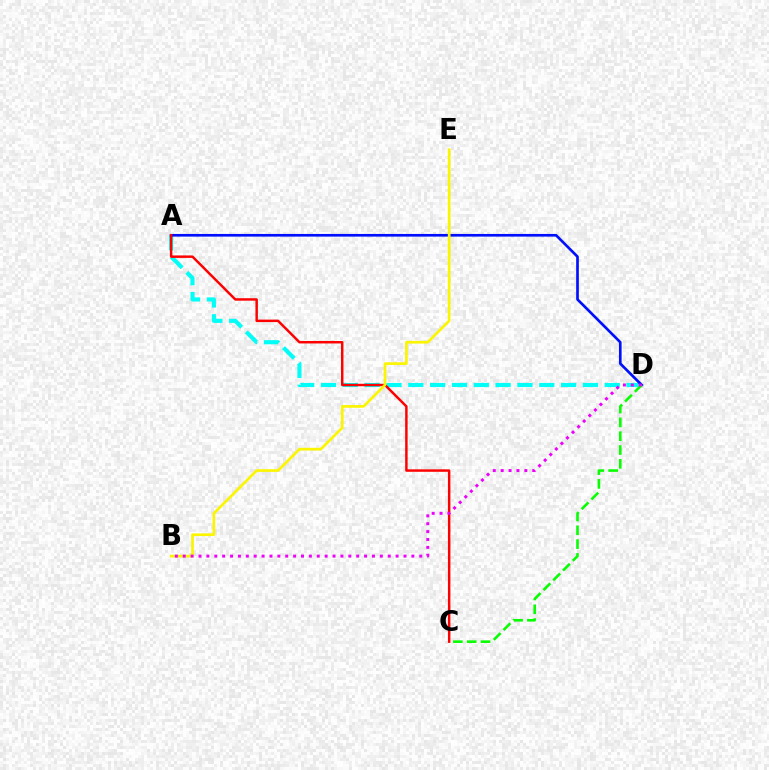{('A', 'D'): [{'color': '#00fff6', 'line_style': 'dashed', 'thickness': 2.97}, {'color': '#0010ff', 'line_style': 'solid', 'thickness': 1.92}], ('A', 'C'): [{'color': '#ff0000', 'line_style': 'solid', 'thickness': 1.78}], ('B', 'E'): [{'color': '#fcf500', 'line_style': 'solid', 'thickness': 1.94}], ('C', 'D'): [{'color': '#08ff00', 'line_style': 'dashed', 'thickness': 1.88}], ('B', 'D'): [{'color': '#ee00ff', 'line_style': 'dotted', 'thickness': 2.14}]}